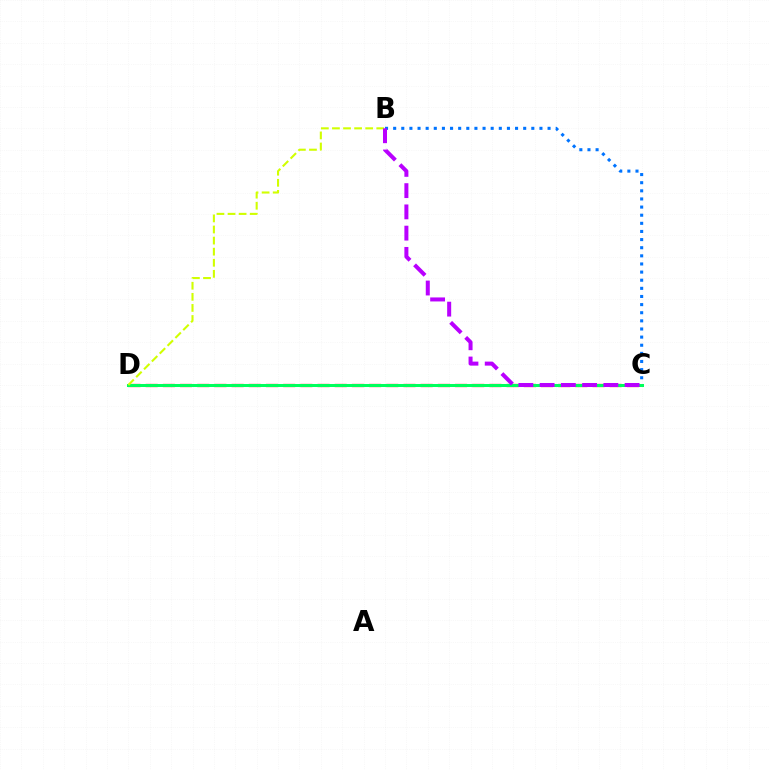{('C', 'D'): [{'color': '#ff0000', 'line_style': 'dashed', 'thickness': 2.33}, {'color': '#00ff5c', 'line_style': 'solid', 'thickness': 2.17}], ('B', 'C'): [{'color': '#0074ff', 'line_style': 'dotted', 'thickness': 2.21}, {'color': '#b900ff', 'line_style': 'dashed', 'thickness': 2.89}], ('B', 'D'): [{'color': '#d1ff00', 'line_style': 'dashed', 'thickness': 1.51}]}